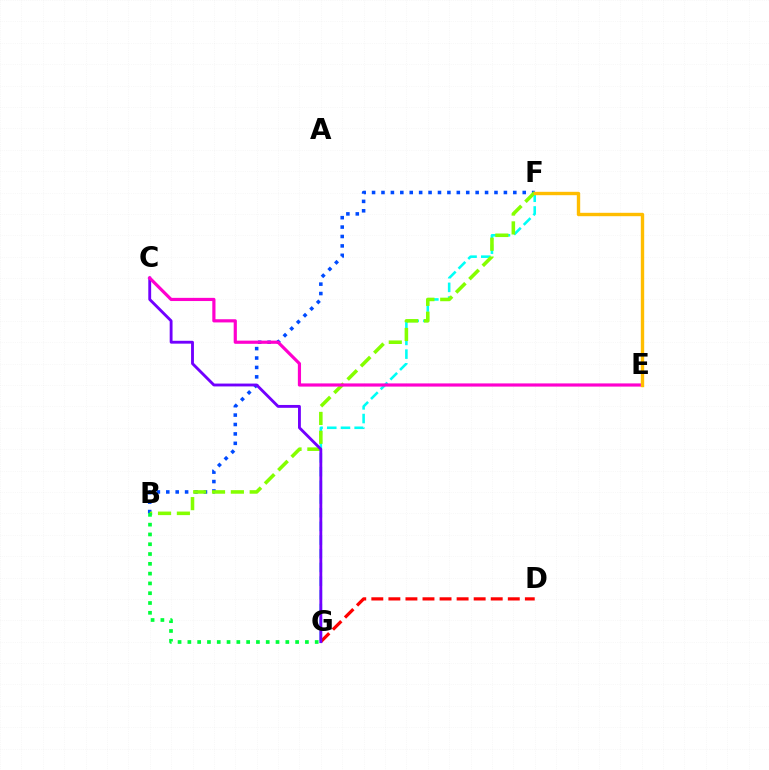{('F', 'G'): [{'color': '#00fff6', 'line_style': 'dashed', 'thickness': 1.86}], ('B', 'F'): [{'color': '#004bff', 'line_style': 'dotted', 'thickness': 2.56}, {'color': '#84ff00', 'line_style': 'dashed', 'thickness': 2.56}], ('D', 'G'): [{'color': '#ff0000', 'line_style': 'dashed', 'thickness': 2.32}], ('C', 'G'): [{'color': '#7200ff', 'line_style': 'solid', 'thickness': 2.06}], ('C', 'E'): [{'color': '#ff00cf', 'line_style': 'solid', 'thickness': 2.29}], ('B', 'G'): [{'color': '#00ff39', 'line_style': 'dotted', 'thickness': 2.66}], ('E', 'F'): [{'color': '#ffbd00', 'line_style': 'solid', 'thickness': 2.43}]}